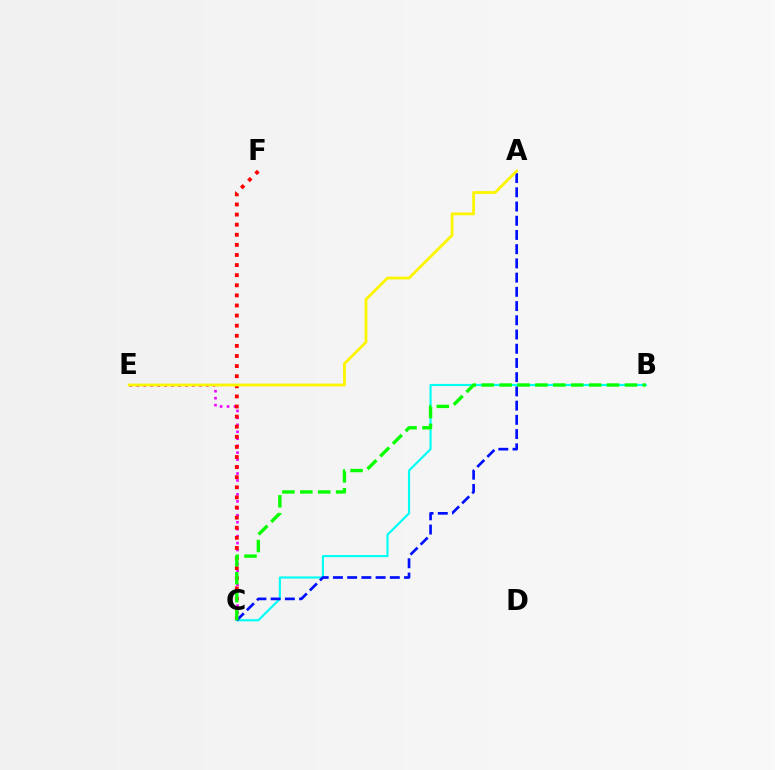{('C', 'E'): [{'color': '#ee00ff', 'line_style': 'dotted', 'thickness': 1.89}], ('C', 'F'): [{'color': '#ff0000', 'line_style': 'dotted', 'thickness': 2.74}], ('B', 'C'): [{'color': '#00fff6', 'line_style': 'solid', 'thickness': 1.55}, {'color': '#08ff00', 'line_style': 'dashed', 'thickness': 2.43}], ('A', 'C'): [{'color': '#0010ff', 'line_style': 'dashed', 'thickness': 1.93}], ('A', 'E'): [{'color': '#fcf500', 'line_style': 'solid', 'thickness': 2.03}]}